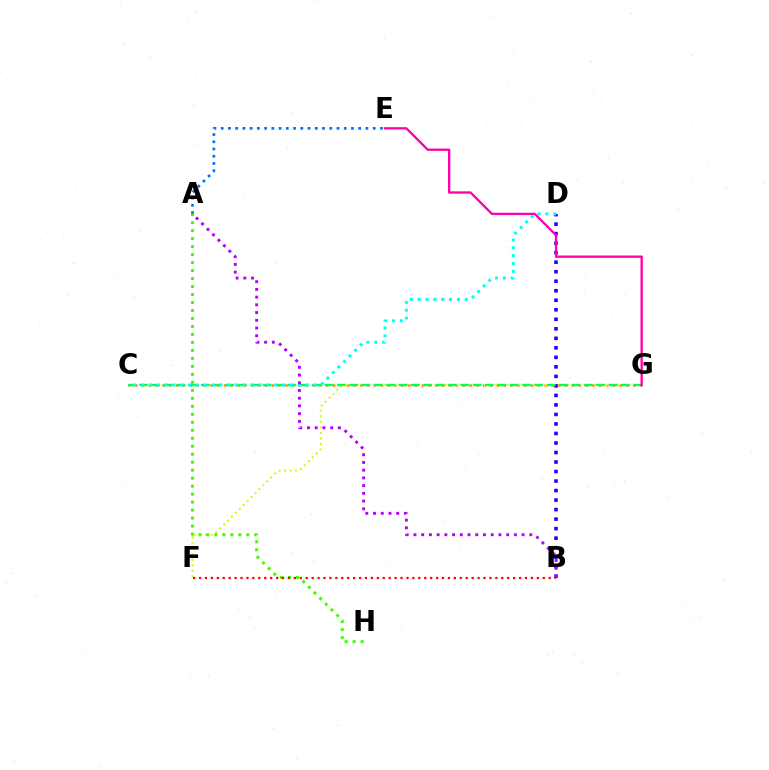{('C', 'G'): [{'color': '#ff9400', 'line_style': 'dotted', 'thickness': 1.85}, {'color': '#00ff5c', 'line_style': 'dashed', 'thickness': 1.68}], ('F', 'G'): [{'color': '#d1ff00', 'line_style': 'dotted', 'thickness': 1.51}], ('B', 'D'): [{'color': '#2500ff', 'line_style': 'dotted', 'thickness': 2.59}], ('C', 'D'): [{'color': '#00fff6', 'line_style': 'dotted', 'thickness': 2.13}], ('A', 'B'): [{'color': '#b900ff', 'line_style': 'dotted', 'thickness': 2.1}], ('E', 'G'): [{'color': '#ff00ac', 'line_style': 'solid', 'thickness': 1.68}], ('A', 'H'): [{'color': '#3dff00', 'line_style': 'dotted', 'thickness': 2.17}], ('A', 'E'): [{'color': '#0074ff', 'line_style': 'dotted', 'thickness': 1.97}], ('B', 'F'): [{'color': '#ff0000', 'line_style': 'dotted', 'thickness': 1.61}]}